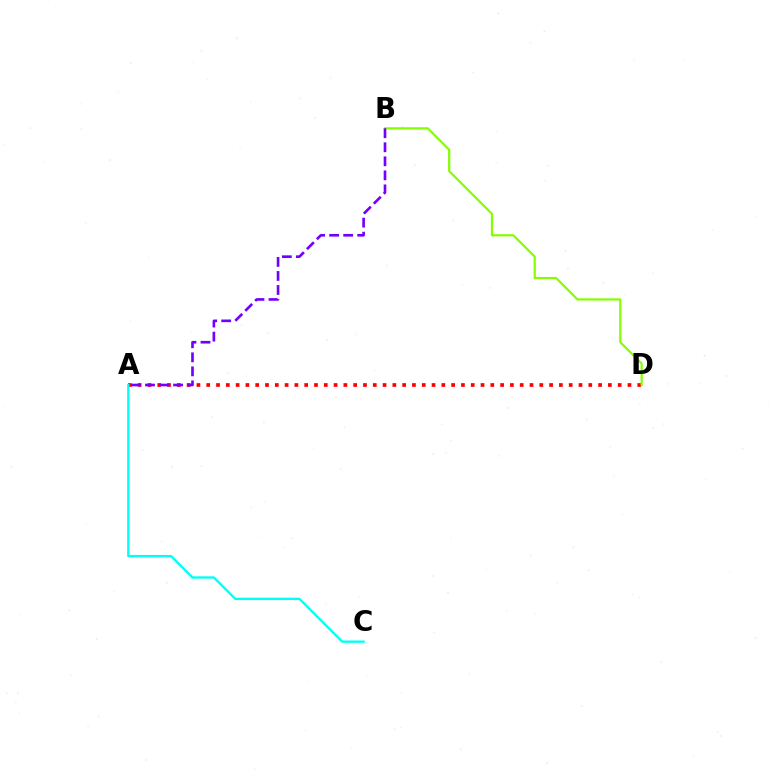{('A', 'D'): [{'color': '#ff0000', 'line_style': 'dotted', 'thickness': 2.66}], ('B', 'D'): [{'color': '#84ff00', 'line_style': 'solid', 'thickness': 1.6}], ('A', 'C'): [{'color': '#00fff6', 'line_style': 'solid', 'thickness': 1.68}], ('A', 'B'): [{'color': '#7200ff', 'line_style': 'dashed', 'thickness': 1.91}]}